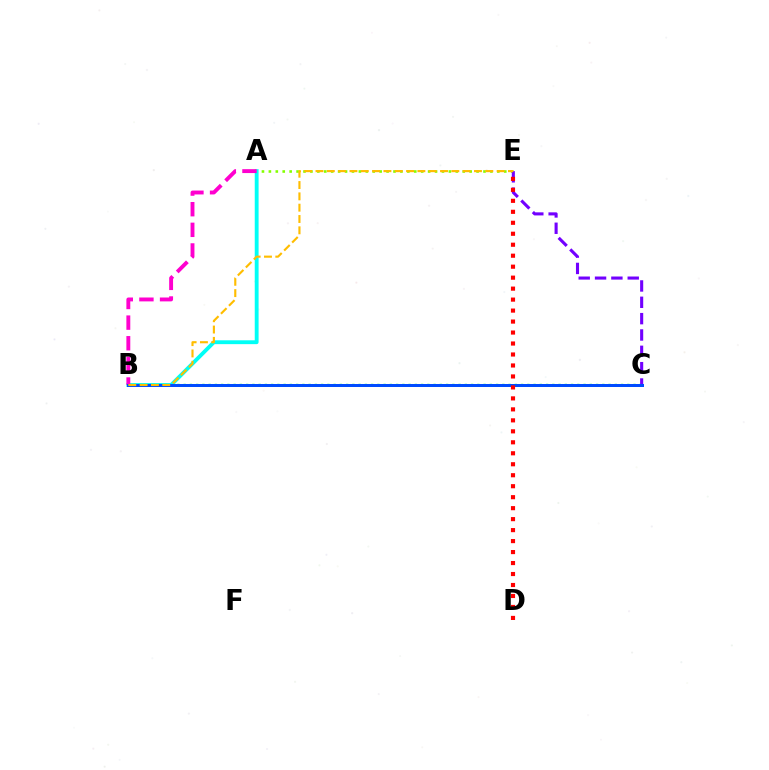{('B', 'C'): [{'color': '#00ff39', 'line_style': 'dotted', 'thickness': 1.7}, {'color': '#004bff', 'line_style': 'solid', 'thickness': 2.15}], ('A', 'E'): [{'color': '#84ff00', 'line_style': 'dotted', 'thickness': 1.88}], ('C', 'E'): [{'color': '#7200ff', 'line_style': 'dashed', 'thickness': 2.22}], ('A', 'B'): [{'color': '#00fff6', 'line_style': 'solid', 'thickness': 2.77}, {'color': '#ff00cf', 'line_style': 'dashed', 'thickness': 2.8}], ('D', 'E'): [{'color': '#ff0000', 'line_style': 'dotted', 'thickness': 2.98}], ('B', 'E'): [{'color': '#ffbd00', 'line_style': 'dashed', 'thickness': 1.54}]}